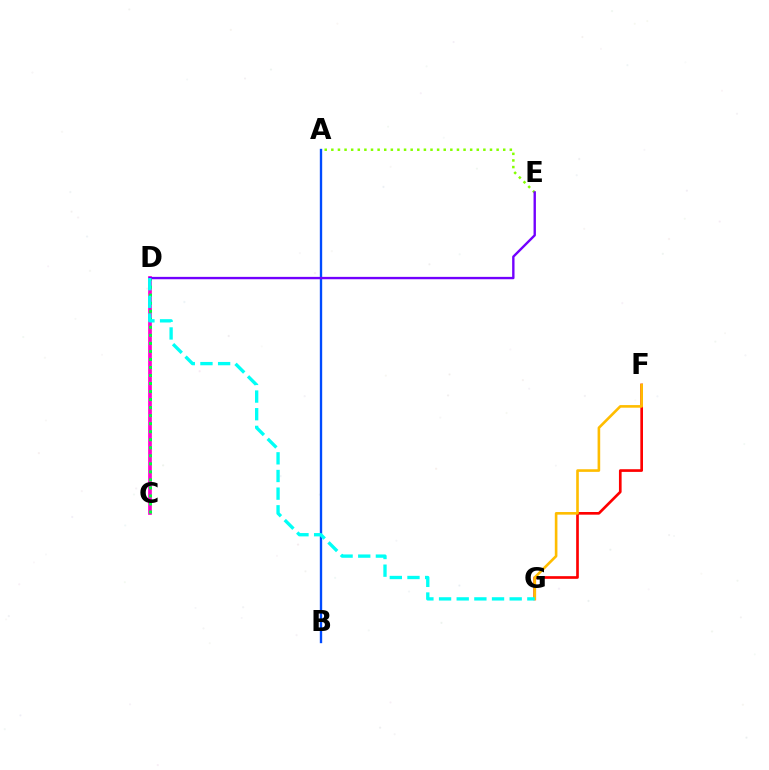{('C', 'D'): [{'color': '#ff00cf', 'line_style': 'solid', 'thickness': 2.66}, {'color': '#00ff39', 'line_style': 'dotted', 'thickness': 2.18}], ('F', 'G'): [{'color': '#ff0000', 'line_style': 'solid', 'thickness': 1.92}, {'color': '#ffbd00', 'line_style': 'solid', 'thickness': 1.89}], ('A', 'E'): [{'color': '#84ff00', 'line_style': 'dotted', 'thickness': 1.8}], ('A', 'B'): [{'color': '#004bff', 'line_style': 'solid', 'thickness': 1.7}], ('D', 'E'): [{'color': '#7200ff', 'line_style': 'solid', 'thickness': 1.71}], ('D', 'G'): [{'color': '#00fff6', 'line_style': 'dashed', 'thickness': 2.4}]}